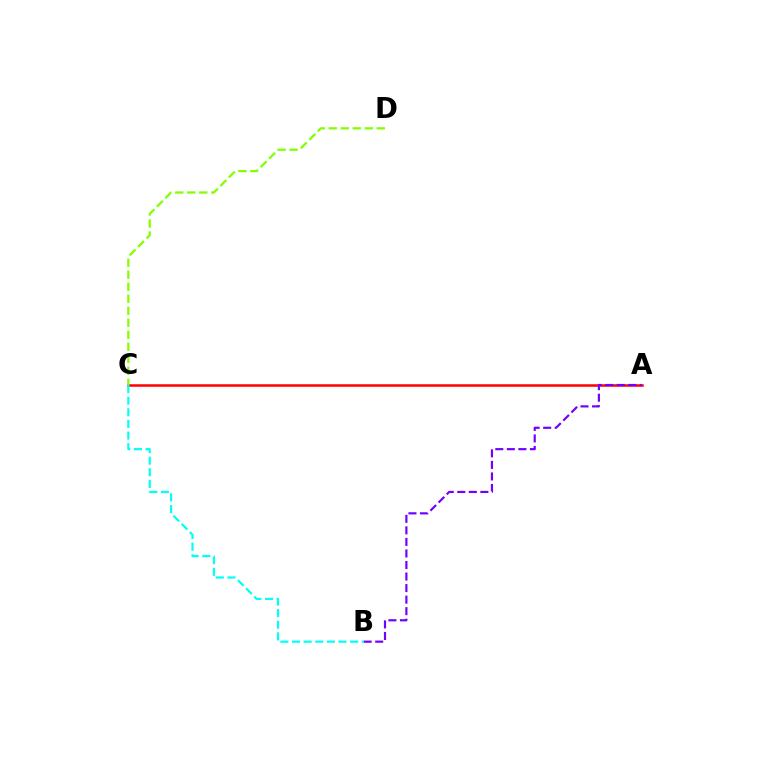{('A', 'C'): [{'color': '#ff0000', 'line_style': 'solid', 'thickness': 1.81}], ('A', 'B'): [{'color': '#7200ff', 'line_style': 'dashed', 'thickness': 1.57}], ('C', 'D'): [{'color': '#84ff00', 'line_style': 'dashed', 'thickness': 1.63}], ('B', 'C'): [{'color': '#00fff6', 'line_style': 'dashed', 'thickness': 1.58}]}